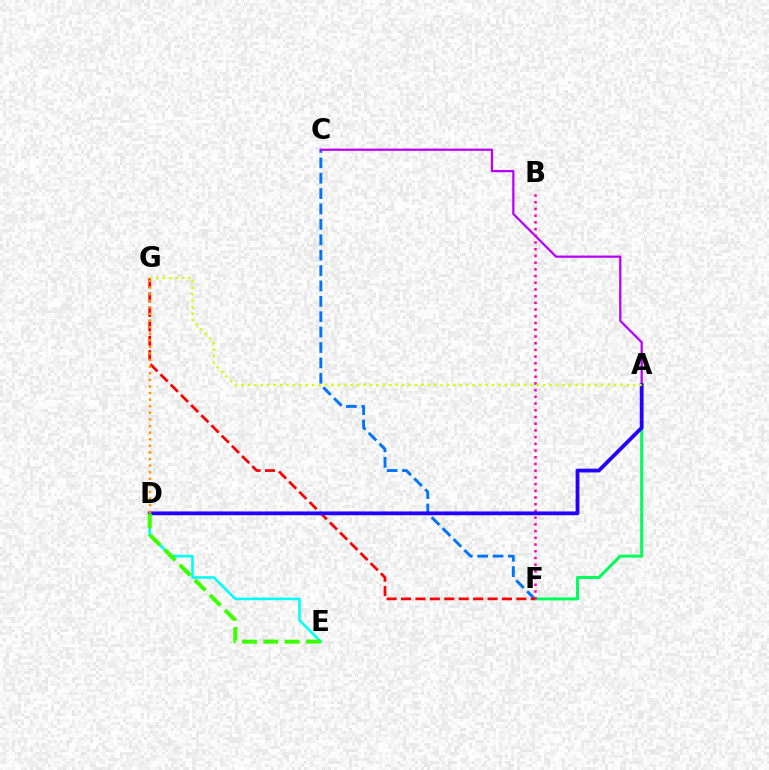{('C', 'F'): [{'color': '#0074ff', 'line_style': 'dashed', 'thickness': 2.09}], ('D', 'E'): [{'color': '#00fff6', 'line_style': 'solid', 'thickness': 1.86}, {'color': '#3dff00', 'line_style': 'dashed', 'thickness': 2.89}], ('A', 'C'): [{'color': '#b900ff', 'line_style': 'solid', 'thickness': 1.62}], ('A', 'F'): [{'color': '#00ff5c', 'line_style': 'solid', 'thickness': 2.17}], ('B', 'F'): [{'color': '#ff00ac', 'line_style': 'dotted', 'thickness': 1.82}], ('F', 'G'): [{'color': '#ff0000', 'line_style': 'dashed', 'thickness': 1.96}], ('A', 'D'): [{'color': '#2500ff', 'line_style': 'solid', 'thickness': 2.73}], ('A', 'G'): [{'color': '#d1ff00', 'line_style': 'dotted', 'thickness': 1.75}], ('D', 'G'): [{'color': '#ff9400', 'line_style': 'dotted', 'thickness': 1.79}]}